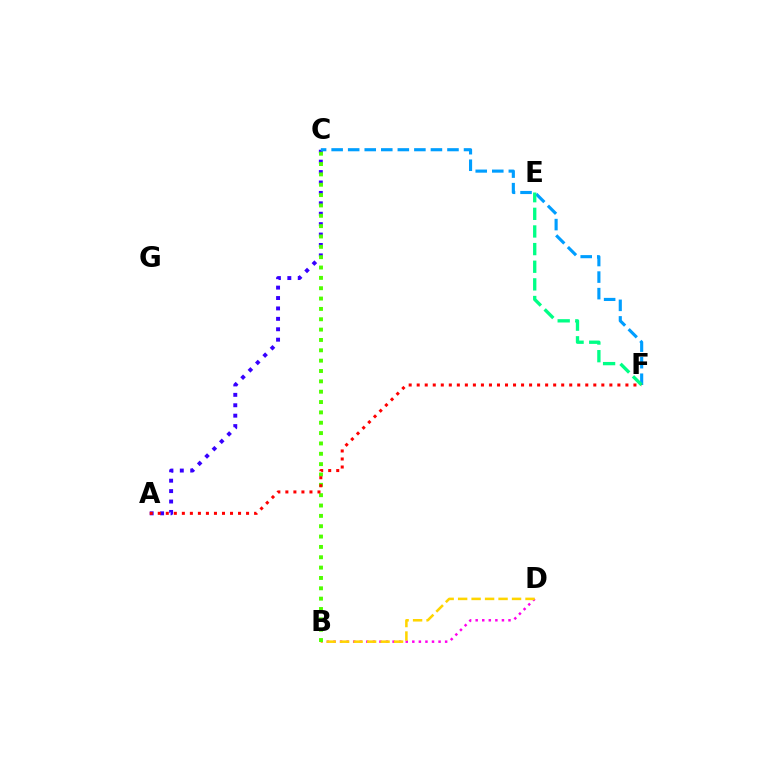{('A', 'C'): [{'color': '#3700ff', 'line_style': 'dotted', 'thickness': 2.83}], ('C', 'F'): [{'color': '#009eff', 'line_style': 'dashed', 'thickness': 2.25}], ('B', 'D'): [{'color': '#ff00ed', 'line_style': 'dotted', 'thickness': 1.78}, {'color': '#ffd500', 'line_style': 'dashed', 'thickness': 1.83}], ('B', 'C'): [{'color': '#4fff00', 'line_style': 'dotted', 'thickness': 2.81}], ('E', 'F'): [{'color': '#00ff86', 'line_style': 'dashed', 'thickness': 2.4}], ('A', 'F'): [{'color': '#ff0000', 'line_style': 'dotted', 'thickness': 2.18}]}